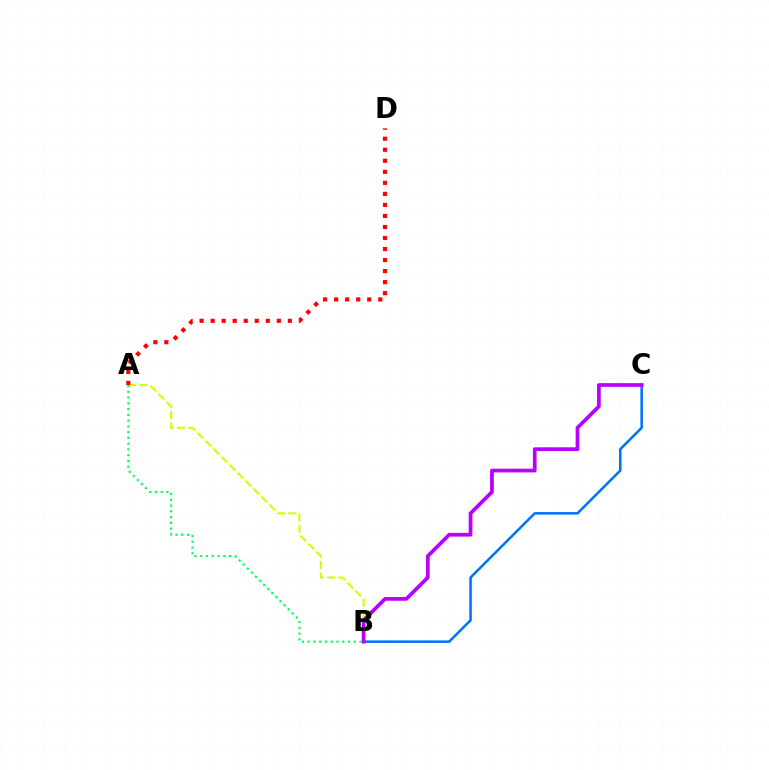{('A', 'B'): [{'color': '#d1ff00', 'line_style': 'dashed', 'thickness': 1.53}, {'color': '#00ff5c', 'line_style': 'dotted', 'thickness': 1.56}], ('B', 'C'): [{'color': '#0074ff', 'line_style': 'solid', 'thickness': 1.84}, {'color': '#b900ff', 'line_style': 'solid', 'thickness': 2.69}], ('A', 'D'): [{'color': '#ff0000', 'line_style': 'dotted', 'thickness': 3.0}]}